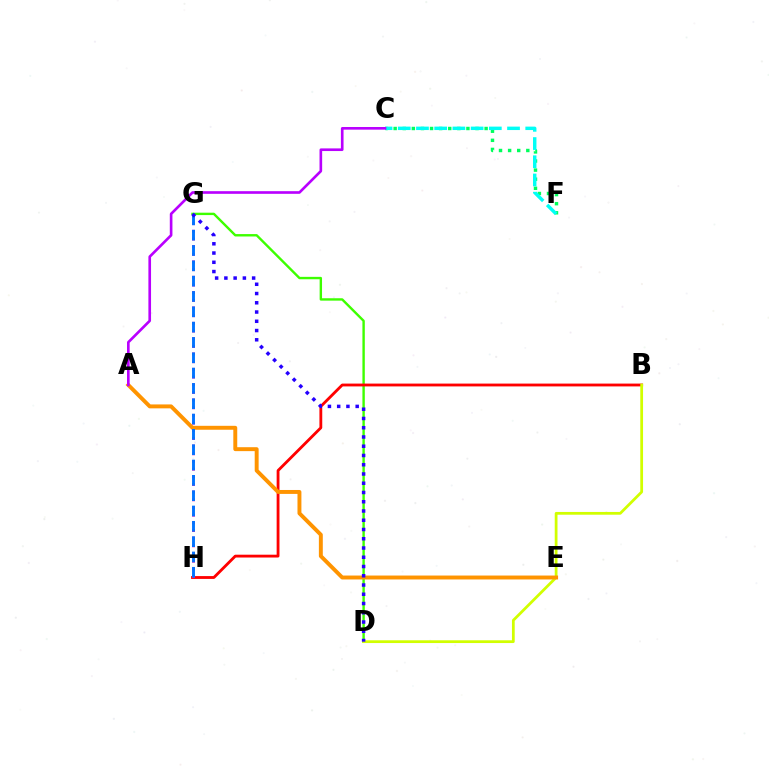{('D', 'G'): [{'color': '#3dff00', 'line_style': 'solid', 'thickness': 1.73}, {'color': '#2500ff', 'line_style': 'dotted', 'thickness': 2.51}], ('B', 'H'): [{'color': '#ff0000', 'line_style': 'solid', 'thickness': 2.03}], ('B', 'D'): [{'color': '#d1ff00', 'line_style': 'solid', 'thickness': 1.99}], ('G', 'H'): [{'color': '#ff00ac', 'line_style': 'dotted', 'thickness': 2.08}, {'color': '#0074ff', 'line_style': 'dashed', 'thickness': 2.08}], ('C', 'F'): [{'color': '#00ff5c', 'line_style': 'dotted', 'thickness': 2.47}, {'color': '#00fff6', 'line_style': 'dashed', 'thickness': 2.47}], ('A', 'E'): [{'color': '#ff9400', 'line_style': 'solid', 'thickness': 2.83}], ('A', 'C'): [{'color': '#b900ff', 'line_style': 'solid', 'thickness': 1.9}]}